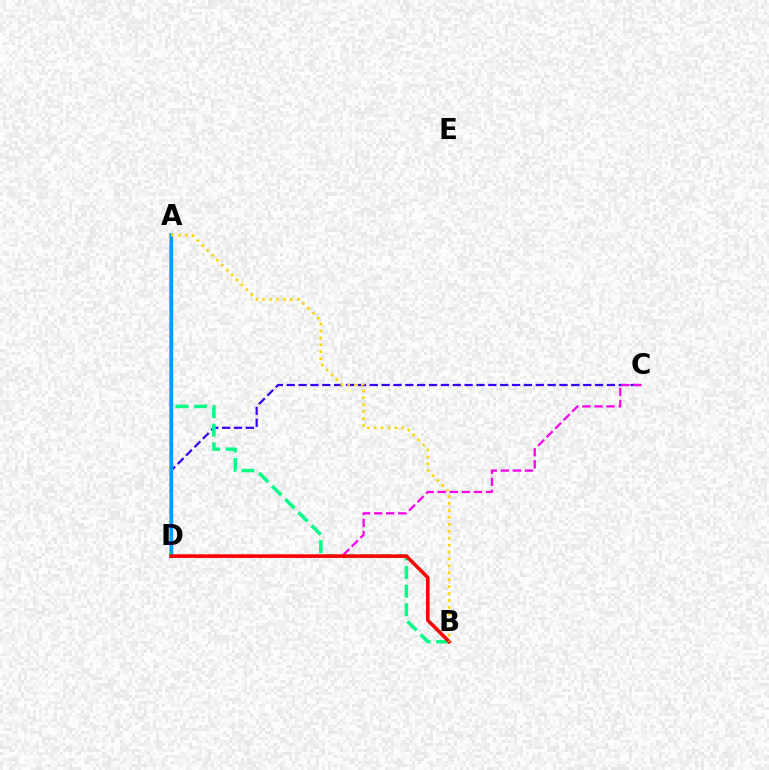{('C', 'D'): [{'color': '#3700ff', 'line_style': 'dashed', 'thickness': 1.61}, {'color': '#ff00ed', 'line_style': 'dashed', 'thickness': 1.64}], ('A', 'D'): [{'color': '#4fff00', 'line_style': 'solid', 'thickness': 2.76}, {'color': '#009eff', 'line_style': 'solid', 'thickness': 2.44}], ('A', 'B'): [{'color': '#00ff86', 'line_style': 'dashed', 'thickness': 2.52}, {'color': '#ffd500', 'line_style': 'dotted', 'thickness': 1.88}], ('B', 'D'): [{'color': '#ff0000', 'line_style': 'solid', 'thickness': 2.59}]}